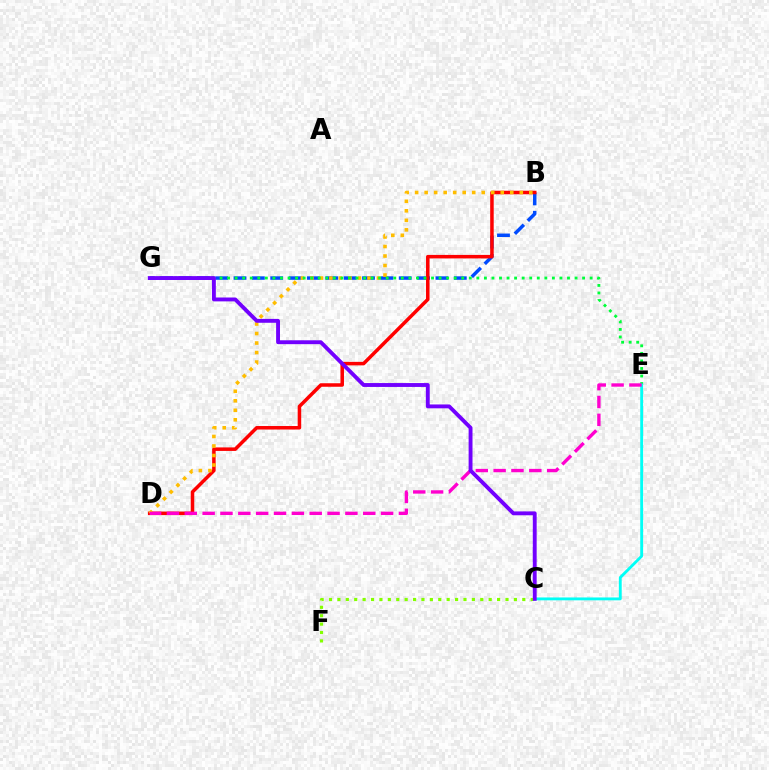{('B', 'G'): [{'color': '#004bff', 'line_style': 'dashed', 'thickness': 2.49}], ('B', 'D'): [{'color': '#ff0000', 'line_style': 'solid', 'thickness': 2.53}, {'color': '#ffbd00', 'line_style': 'dotted', 'thickness': 2.59}], ('E', 'G'): [{'color': '#00ff39', 'line_style': 'dotted', 'thickness': 2.05}], ('C', 'F'): [{'color': '#84ff00', 'line_style': 'dotted', 'thickness': 2.28}], ('C', 'E'): [{'color': '#00fff6', 'line_style': 'solid', 'thickness': 2.06}], ('D', 'E'): [{'color': '#ff00cf', 'line_style': 'dashed', 'thickness': 2.42}], ('C', 'G'): [{'color': '#7200ff', 'line_style': 'solid', 'thickness': 2.79}]}